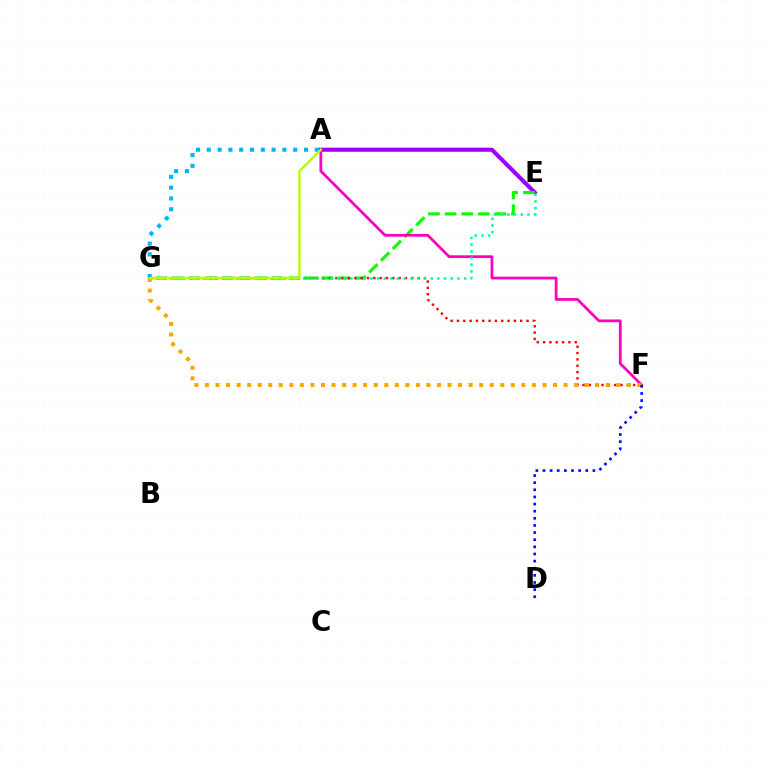{('A', 'E'): [{'color': '#9b00ff', 'line_style': 'solid', 'thickness': 2.95}], ('E', 'G'): [{'color': '#08ff00', 'line_style': 'dashed', 'thickness': 2.26}, {'color': '#00ff9d', 'line_style': 'dotted', 'thickness': 1.82}], ('A', 'F'): [{'color': '#ff00bd', 'line_style': 'solid', 'thickness': 1.98}], ('A', 'G'): [{'color': '#00b5ff', 'line_style': 'dotted', 'thickness': 2.93}, {'color': '#b3ff00', 'line_style': 'solid', 'thickness': 1.69}], ('F', 'G'): [{'color': '#ff0000', 'line_style': 'dotted', 'thickness': 1.72}, {'color': '#ffa500', 'line_style': 'dotted', 'thickness': 2.87}], ('D', 'F'): [{'color': '#0010ff', 'line_style': 'dotted', 'thickness': 1.94}]}